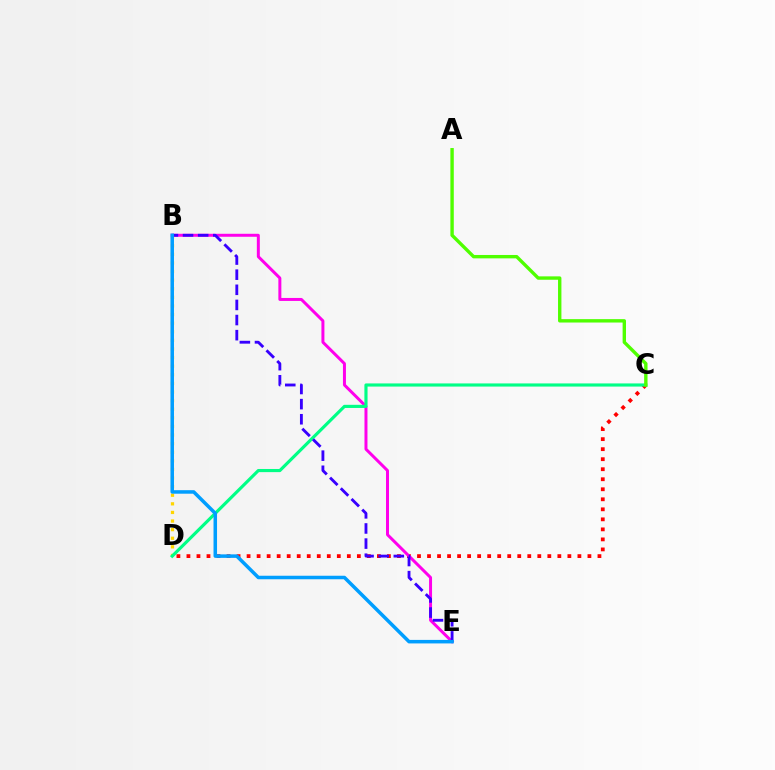{('C', 'D'): [{'color': '#ff0000', 'line_style': 'dotted', 'thickness': 2.72}, {'color': '#00ff86', 'line_style': 'solid', 'thickness': 2.27}], ('B', 'E'): [{'color': '#ff00ed', 'line_style': 'solid', 'thickness': 2.15}, {'color': '#3700ff', 'line_style': 'dashed', 'thickness': 2.05}, {'color': '#009eff', 'line_style': 'solid', 'thickness': 2.53}], ('B', 'D'): [{'color': '#ffd500', 'line_style': 'dotted', 'thickness': 2.34}], ('A', 'C'): [{'color': '#4fff00', 'line_style': 'solid', 'thickness': 2.44}]}